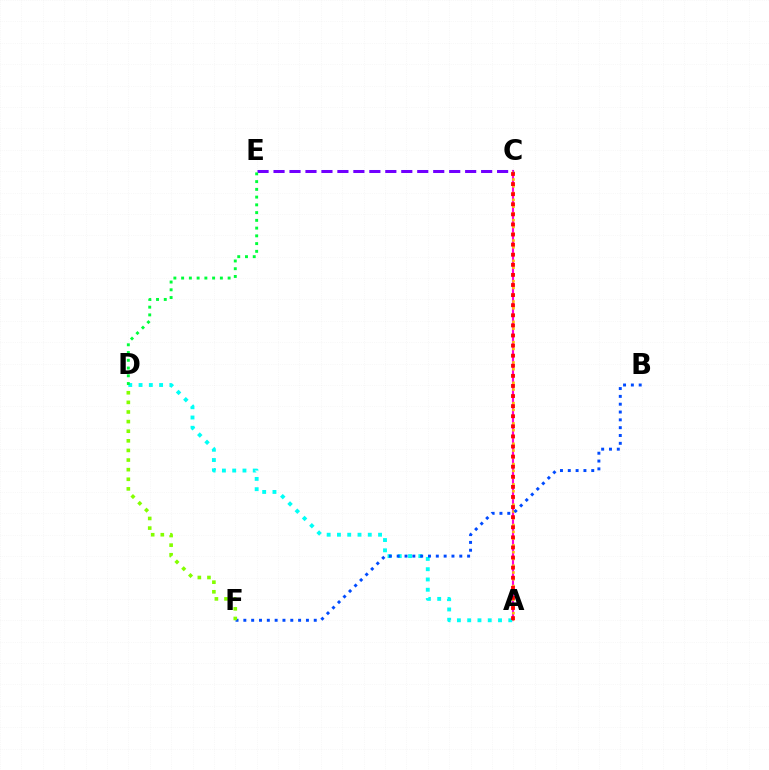{('A', 'C'): [{'color': '#ff00cf', 'line_style': 'solid', 'thickness': 1.55}, {'color': '#ffbd00', 'line_style': 'dotted', 'thickness': 1.84}, {'color': '#ff0000', 'line_style': 'dotted', 'thickness': 2.74}], ('A', 'D'): [{'color': '#00fff6', 'line_style': 'dotted', 'thickness': 2.79}], ('B', 'F'): [{'color': '#004bff', 'line_style': 'dotted', 'thickness': 2.13}], ('C', 'E'): [{'color': '#7200ff', 'line_style': 'dashed', 'thickness': 2.17}], ('D', 'F'): [{'color': '#84ff00', 'line_style': 'dotted', 'thickness': 2.61}], ('D', 'E'): [{'color': '#00ff39', 'line_style': 'dotted', 'thickness': 2.11}]}